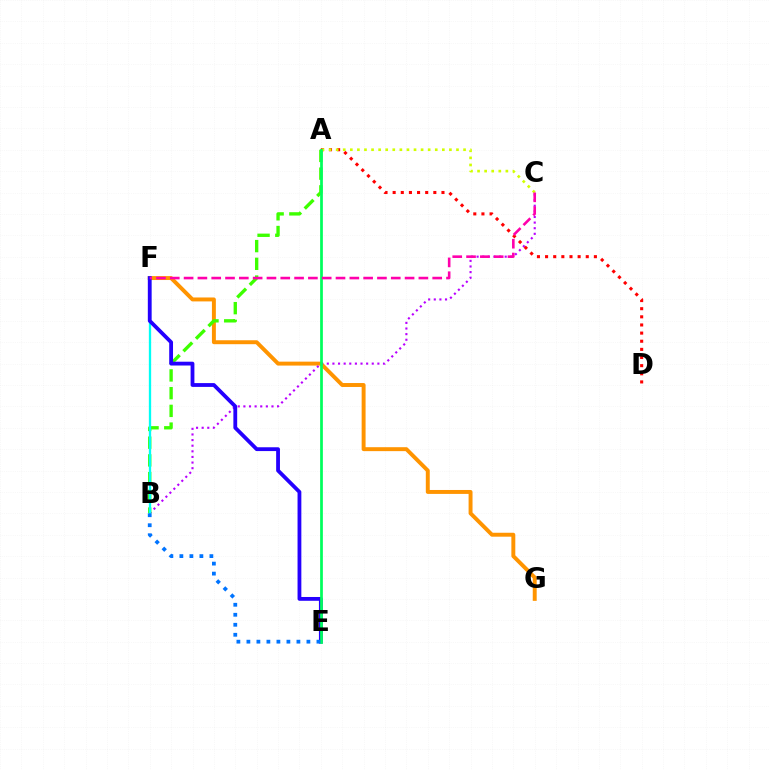{('F', 'G'): [{'color': '#ff9400', 'line_style': 'solid', 'thickness': 2.83}], ('B', 'C'): [{'color': '#b900ff', 'line_style': 'dotted', 'thickness': 1.53}], ('A', 'B'): [{'color': '#3dff00', 'line_style': 'dashed', 'thickness': 2.41}], ('A', 'D'): [{'color': '#ff0000', 'line_style': 'dotted', 'thickness': 2.21}], ('B', 'F'): [{'color': '#00fff6', 'line_style': 'solid', 'thickness': 1.66}], ('E', 'F'): [{'color': '#2500ff', 'line_style': 'solid', 'thickness': 2.74}], ('A', 'C'): [{'color': '#d1ff00', 'line_style': 'dotted', 'thickness': 1.92}], ('A', 'E'): [{'color': '#00ff5c', 'line_style': 'solid', 'thickness': 1.97}], ('C', 'F'): [{'color': '#ff00ac', 'line_style': 'dashed', 'thickness': 1.88}], ('B', 'E'): [{'color': '#0074ff', 'line_style': 'dotted', 'thickness': 2.72}]}